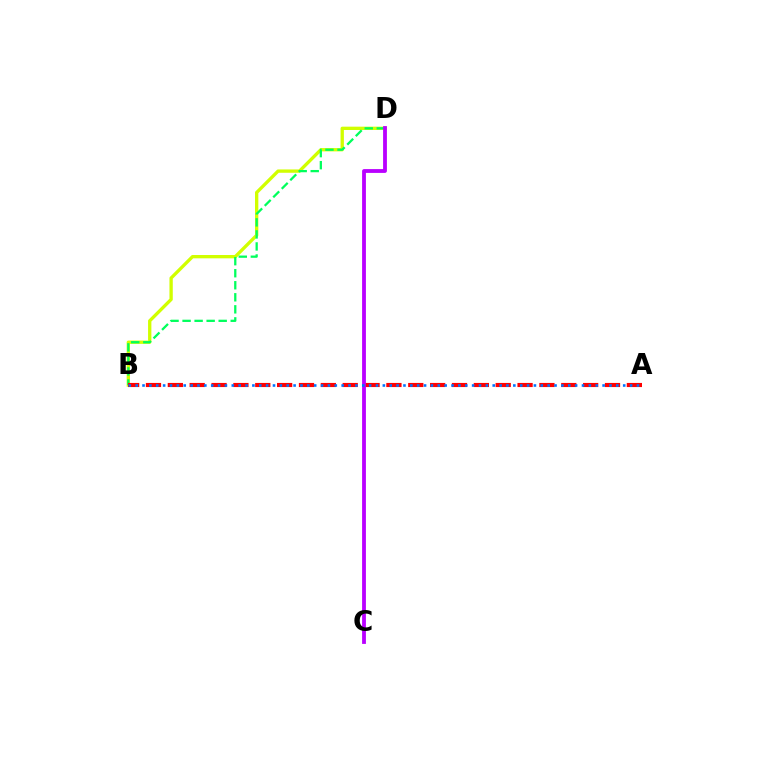{('B', 'D'): [{'color': '#d1ff00', 'line_style': 'solid', 'thickness': 2.39}, {'color': '#00ff5c', 'line_style': 'dashed', 'thickness': 1.64}], ('A', 'B'): [{'color': '#ff0000', 'line_style': 'dashed', 'thickness': 2.97}, {'color': '#0074ff', 'line_style': 'dotted', 'thickness': 1.87}], ('C', 'D'): [{'color': '#b900ff', 'line_style': 'solid', 'thickness': 2.75}]}